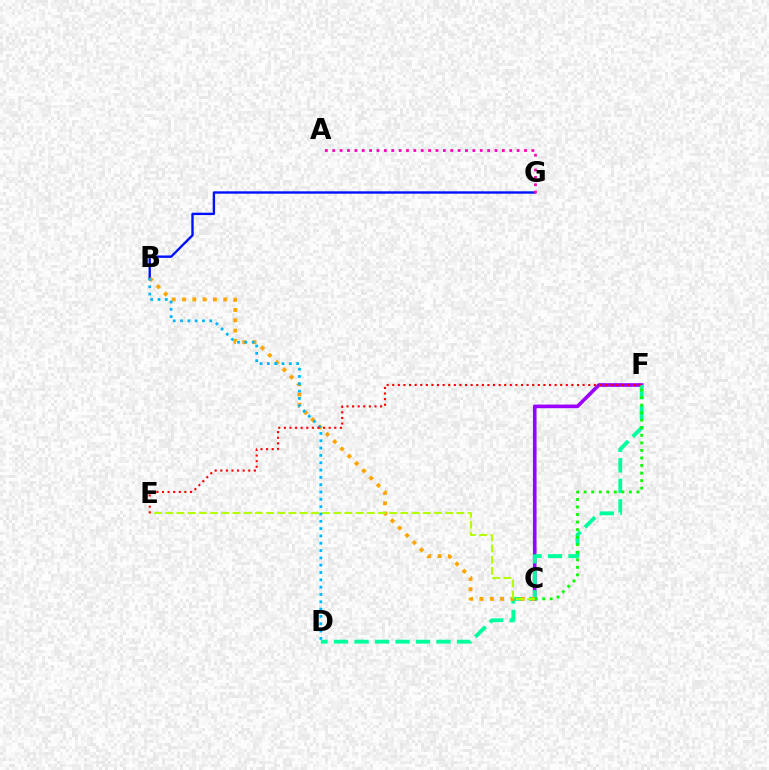{('C', 'F'): [{'color': '#9b00ff', 'line_style': 'solid', 'thickness': 2.62}, {'color': '#08ff00', 'line_style': 'dotted', 'thickness': 2.05}], ('B', 'G'): [{'color': '#0010ff', 'line_style': 'solid', 'thickness': 1.71}], ('D', 'F'): [{'color': '#00ff9d', 'line_style': 'dashed', 'thickness': 2.79}], ('B', 'C'): [{'color': '#ffa500', 'line_style': 'dotted', 'thickness': 2.8}], ('C', 'E'): [{'color': '#b3ff00', 'line_style': 'dashed', 'thickness': 1.52}], ('B', 'D'): [{'color': '#00b5ff', 'line_style': 'dotted', 'thickness': 1.99}], ('E', 'F'): [{'color': '#ff0000', 'line_style': 'dotted', 'thickness': 1.52}], ('A', 'G'): [{'color': '#ff00bd', 'line_style': 'dotted', 'thickness': 2.0}]}